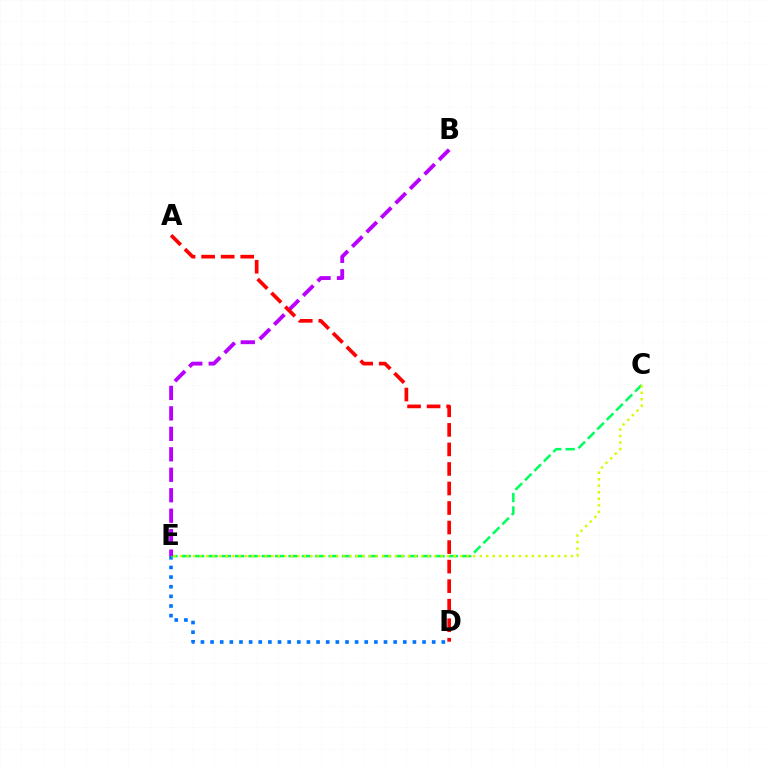{('D', 'E'): [{'color': '#0074ff', 'line_style': 'dotted', 'thickness': 2.62}], ('C', 'E'): [{'color': '#00ff5c', 'line_style': 'dashed', 'thickness': 1.81}, {'color': '#d1ff00', 'line_style': 'dotted', 'thickness': 1.77}], ('B', 'E'): [{'color': '#b900ff', 'line_style': 'dashed', 'thickness': 2.78}], ('A', 'D'): [{'color': '#ff0000', 'line_style': 'dashed', 'thickness': 2.65}]}